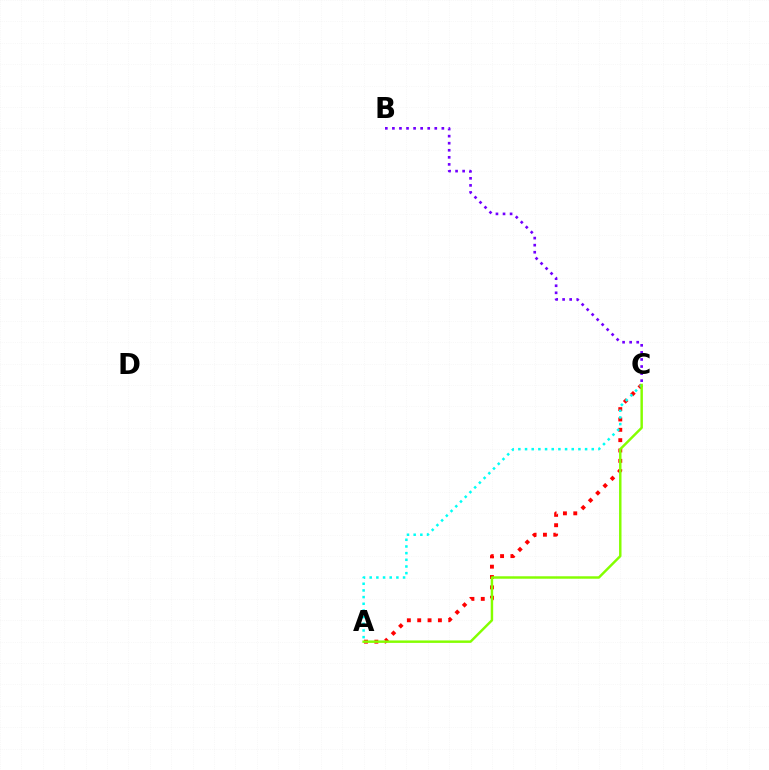{('A', 'C'): [{'color': '#ff0000', 'line_style': 'dotted', 'thickness': 2.81}, {'color': '#00fff6', 'line_style': 'dotted', 'thickness': 1.81}, {'color': '#84ff00', 'line_style': 'solid', 'thickness': 1.76}], ('B', 'C'): [{'color': '#7200ff', 'line_style': 'dotted', 'thickness': 1.92}]}